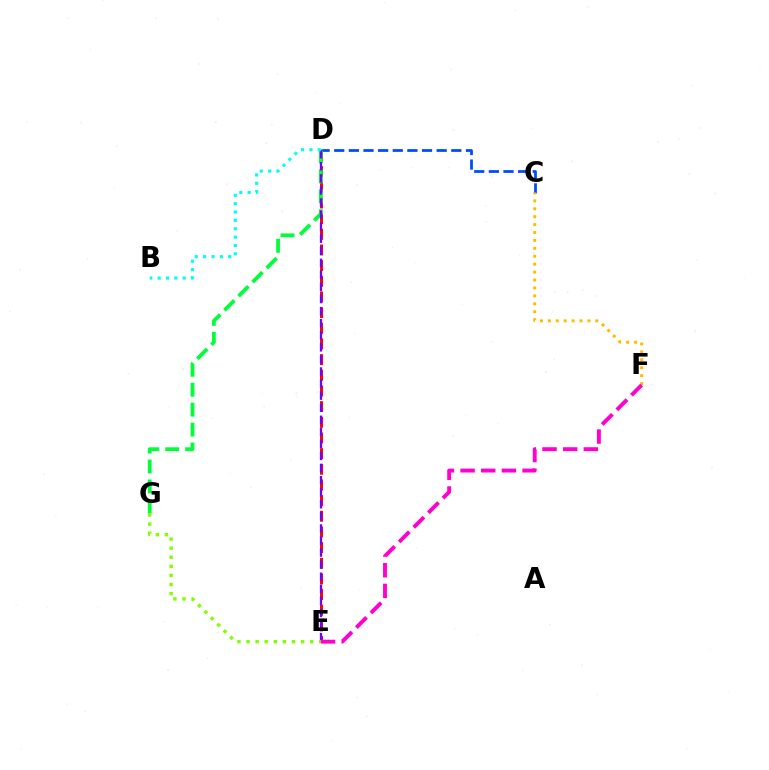{('D', 'E'): [{'color': '#ff0000', 'line_style': 'dashed', 'thickness': 2.13}, {'color': '#7200ff', 'line_style': 'dashed', 'thickness': 1.64}], ('C', 'D'): [{'color': '#004bff', 'line_style': 'dashed', 'thickness': 1.99}], ('C', 'F'): [{'color': '#ffbd00', 'line_style': 'dotted', 'thickness': 2.15}], ('D', 'G'): [{'color': '#00ff39', 'line_style': 'dashed', 'thickness': 2.71}], ('B', 'D'): [{'color': '#00fff6', 'line_style': 'dotted', 'thickness': 2.27}], ('E', 'F'): [{'color': '#ff00cf', 'line_style': 'dashed', 'thickness': 2.81}], ('E', 'G'): [{'color': '#84ff00', 'line_style': 'dotted', 'thickness': 2.47}]}